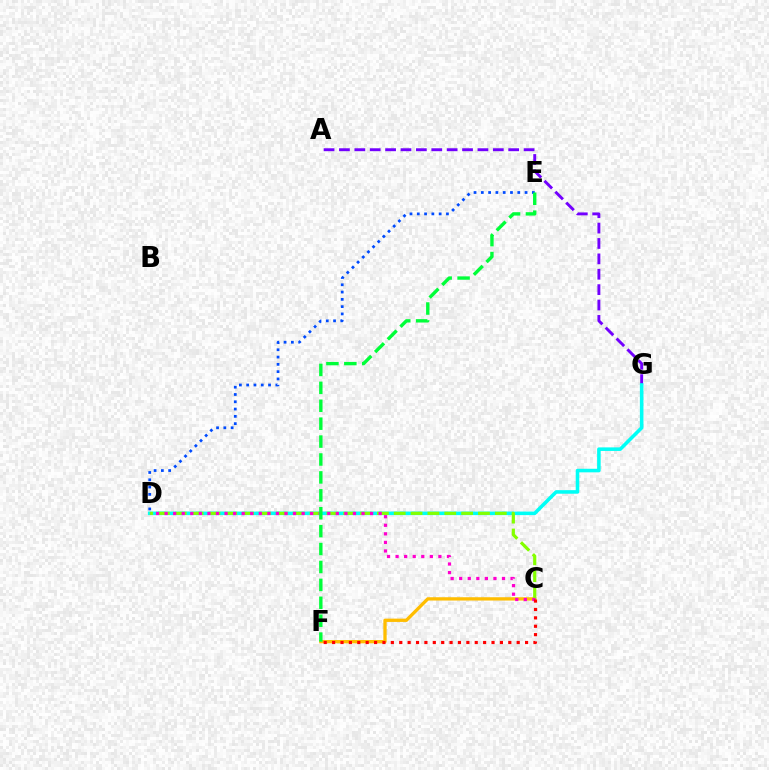{('A', 'G'): [{'color': '#7200ff', 'line_style': 'dashed', 'thickness': 2.09}], ('C', 'F'): [{'color': '#ffbd00', 'line_style': 'solid', 'thickness': 2.38}, {'color': '#ff0000', 'line_style': 'dotted', 'thickness': 2.28}], ('D', 'E'): [{'color': '#004bff', 'line_style': 'dotted', 'thickness': 1.98}], ('D', 'G'): [{'color': '#00fff6', 'line_style': 'solid', 'thickness': 2.56}], ('C', 'D'): [{'color': '#84ff00', 'line_style': 'dashed', 'thickness': 2.29}, {'color': '#ff00cf', 'line_style': 'dotted', 'thickness': 2.33}], ('E', 'F'): [{'color': '#00ff39', 'line_style': 'dashed', 'thickness': 2.43}]}